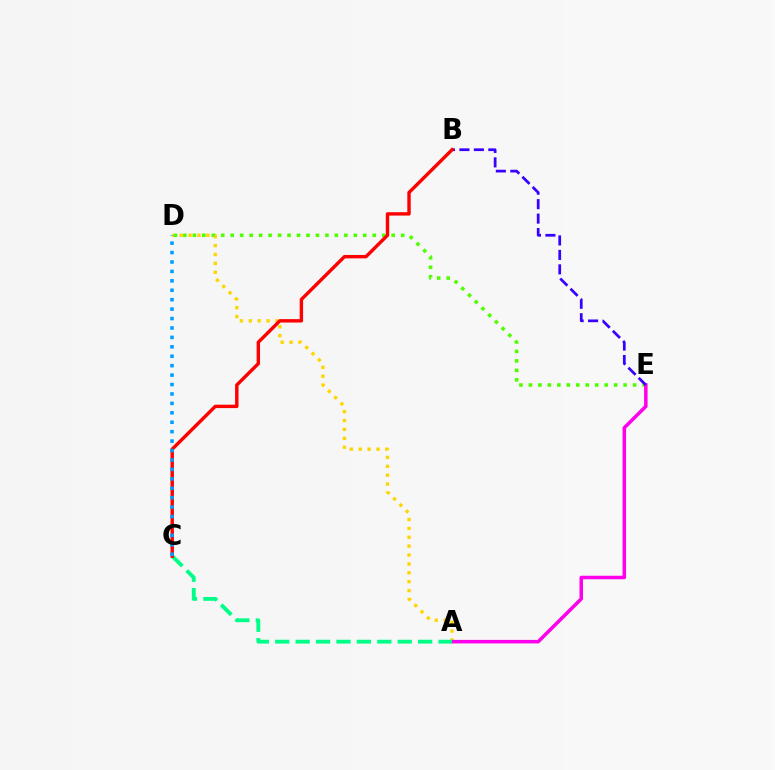{('D', 'E'): [{'color': '#4fff00', 'line_style': 'dotted', 'thickness': 2.57}], ('A', 'D'): [{'color': '#ffd500', 'line_style': 'dotted', 'thickness': 2.41}], ('A', 'E'): [{'color': '#ff00ed', 'line_style': 'solid', 'thickness': 2.53}], ('A', 'C'): [{'color': '#00ff86', 'line_style': 'dashed', 'thickness': 2.77}], ('B', 'E'): [{'color': '#3700ff', 'line_style': 'dashed', 'thickness': 1.96}], ('B', 'C'): [{'color': '#ff0000', 'line_style': 'solid', 'thickness': 2.45}], ('C', 'D'): [{'color': '#009eff', 'line_style': 'dotted', 'thickness': 2.56}]}